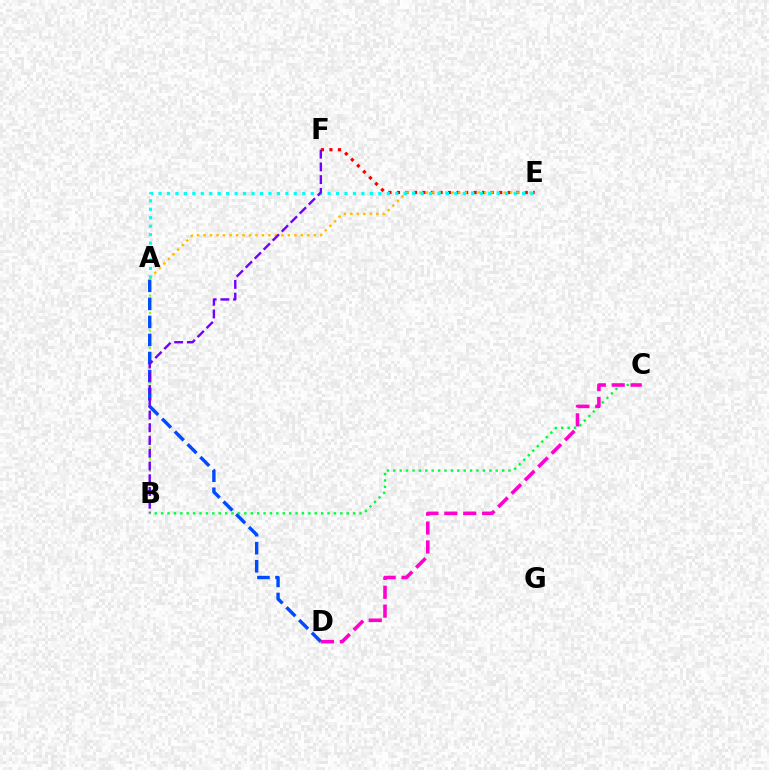{('A', 'B'): [{'color': '#84ff00', 'line_style': 'dotted', 'thickness': 1.59}], ('B', 'C'): [{'color': '#00ff39', 'line_style': 'dotted', 'thickness': 1.74}], ('E', 'F'): [{'color': '#ff0000', 'line_style': 'dotted', 'thickness': 2.31}], ('A', 'D'): [{'color': '#004bff', 'line_style': 'dashed', 'thickness': 2.45}], ('C', 'D'): [{'color': '#ff00cf', 'line_style': 'dashed', 'thickness': 2.57}], ('A', 'E'): [{'color': '#ffbd00', 'line_style': 'dotted', 'thickness': 1.76}, {'color': '#00fff6', 'line_style': 'dotted', 'thickness': 2.3}], ('B', 'F'): [{'color': '#7200ff', 'line_style': 'dashed', 'thickness': 1.73}]}